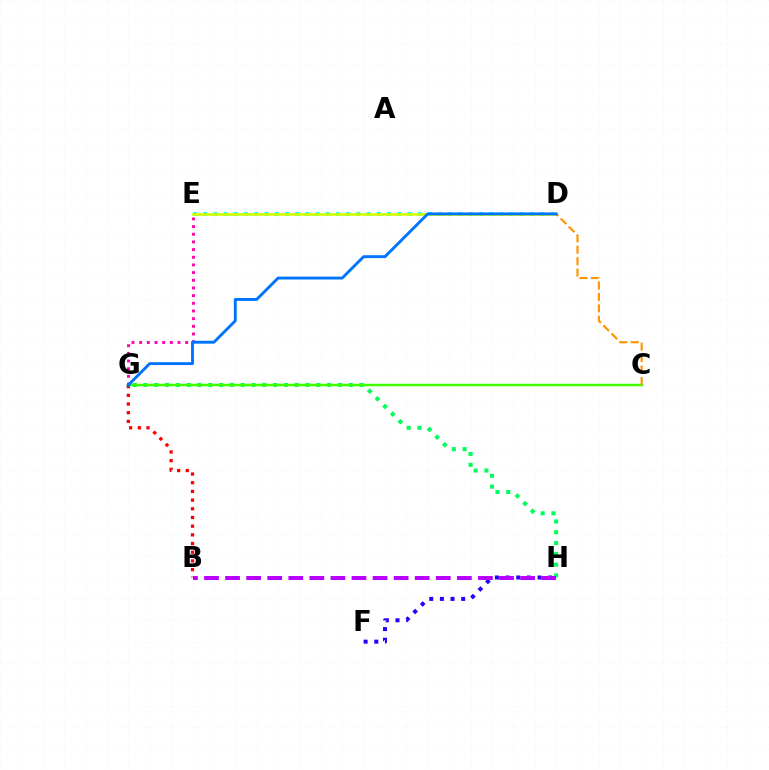{('G', 'H'): [{'color': '#00ff5c', 'line_style': 'dotted', 'thickness': 2.94}], ('F', 'H'): [{'color': '#2500ff', 'line_style': 'dotted', 'thickness': 2.89}], ('C', 'G'): [{'color': '#3dff00', 'line_style': 'solid', 'thickness': 1.79}], ('B', 'G'): [{'color': '#ff0000', 'line_style': 'dotted', 'thickness': 2.36}], ('B', 'H'): [{'color': '#b900ff', 'line_style': 'dashed', 'thickness': 2.86}], ('D', 'E'): [{'color': '#00fff6', 'line_style': 'dotted', 'thickness': 2.78}, {'color': '#d1ff00', 'line_style': 'solid', 'thickness': 1.91}], ('C', 'D'): [{'color': '#ff9400', 'line_style': 'dashed', 'thickness': 1.55}], ('E', 'G'): [{'color': '#ff00ac', 'line_style': 'dotted', 'thickness': 2.08}], ('D', 'G'): [{'color': '#0074ff', 'line_style': 'solid', 'thickness': 2.09}]}